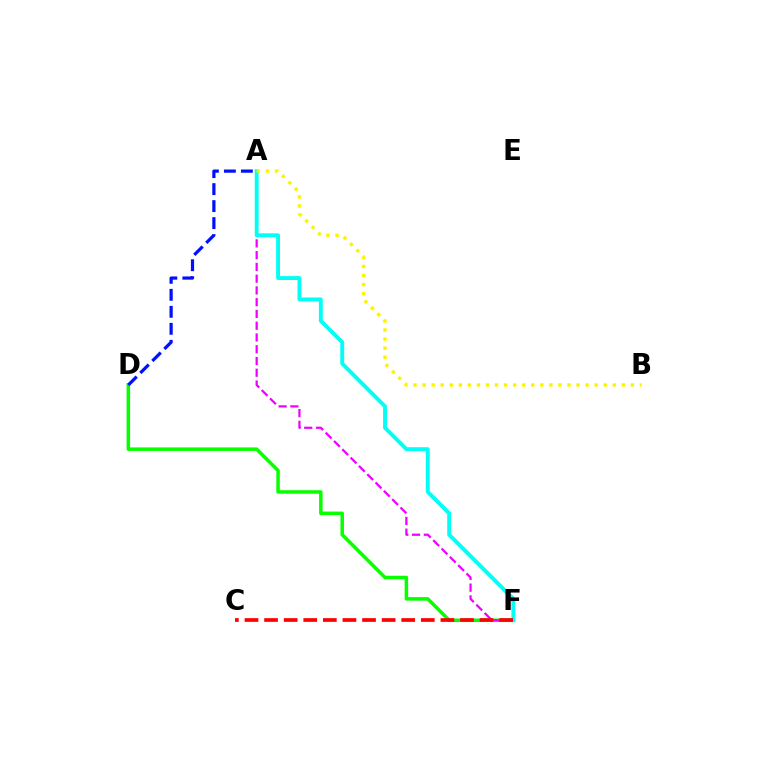{('D', 'F'): [{'color': '#08ff00', 'line_style': 'solid', 'thickness': 2.53}], ('A', 'F'): [{'color': '#ee00ff', 'line_style': 'dashed', 'thickness': 1.6}, {'color': '#00fff6', 'line_style': 'solid', 'thickness': 2.79}], ('A', 'D'): [{'color': '#0010ff', 'line_style': 'dashed', 'thickness': 2.31}], ('A', 'B'): [{'color': '#fcf500', 'line_style': 'dotted', 'thickness': 2.46}], ('C', 'F'): [{'color': '#ff0000', 'line_style': 'dashed', 'thickness': 2.66}]}